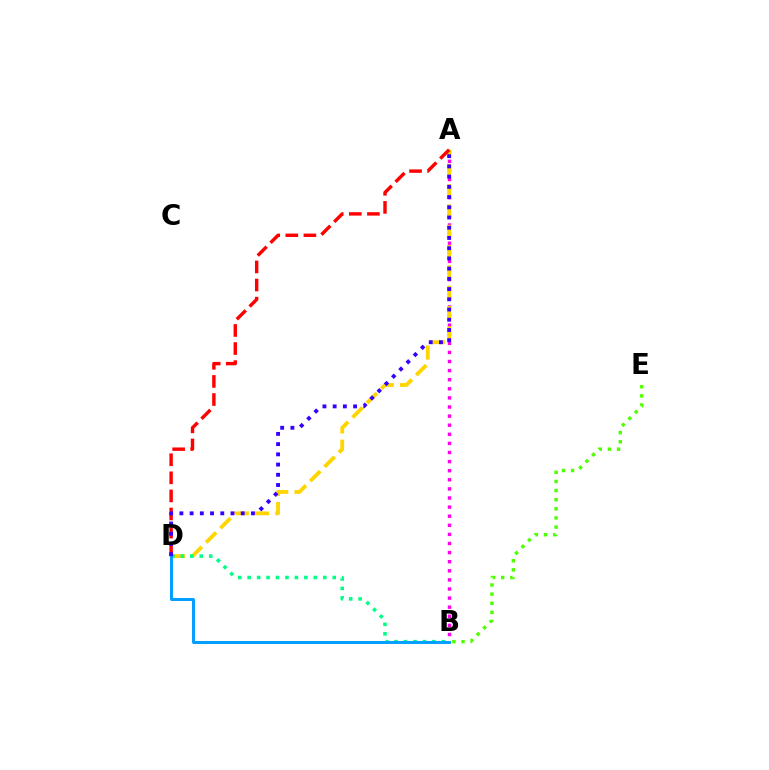{('B', 'E'): [{'color': '#4fff00', 'line_style': 'dotted', 'thickness': 2.48}], ('A', 'B'): [{'color': '#ff00ed', 'line_style': 'dotted', 'thickness': 2.47}], ('A', 'D'): [{'color': '#ffd500', 'line_style': 'dashed', 'thickness': 2.76}, {'color': '#ff0000', 'line_style': 'dashed', 'thickness': 2.46}, {'color': '#3700ff', 'line_style': 'dotted', 'thickness': 2.78}], ('B', 'D'): [{'color': '#00ff86', 'line_style': 'dotted', 'thickness': 2.57}, {'color': '#009eff', 'line_style': 'solid', 'thickness': 2.13}]}